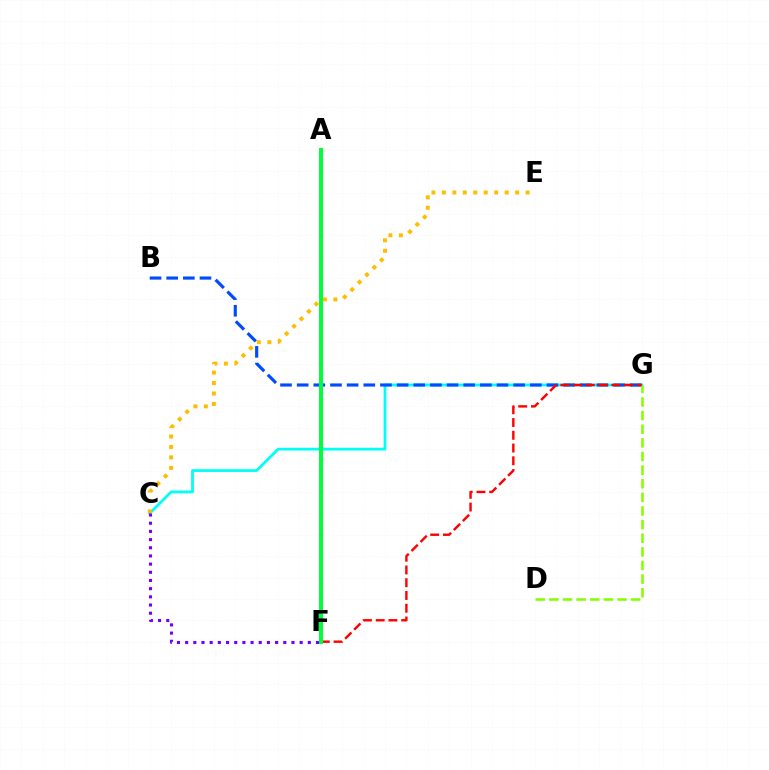{('C', 'G'): [{'color': '#00fff6', 'line_style': 'solid', 'thickness': 2.0}], ('B', 'G'): [{'color': '#004bff', 'line_style': 'dashed', 'thickness': 2.26}], ('A', 'F'): [{'color': '#ff00cf', 'line_style': 'dashed', 'thickness': 2.05}, {'color': '#00ff39', 'line_style': 'solid', 'thickness': 2.87}], ('D', 'G'): [{'color': '#84ff00', 'line_style': 'dashed', 'thickness': 1.85}], ('C', 'E'): [{'color': '#ffbd00', 'line_style': 'dotted', 'thickness': 2.84}], ('F', 'G'): [{'color': '#ff0000', 'line_style': 'dashed', 'thickness': 1.73}], ('C', 'F'): [{'color': '#7200ff', 'line_style': 'dotted', 'thickness': 2.22}]}